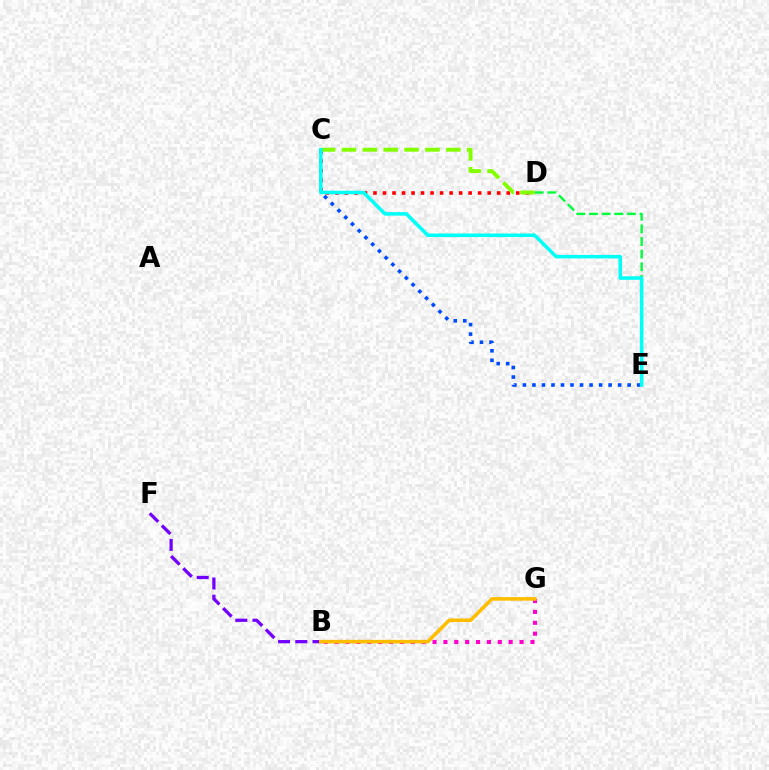{('B', 'F'): [{'color': '#7200ff', 'line_style': 'dashed', 'thickness': 2.34}], ('C', 'E'): [{'color': '#004bff', 'line_style': 'dotted', 'thickness': 2.59}, {'color': '#00fff6', 'line_style': 'solid', 'thickness': 2.54}], ('D', 'E'): [{'color': '#00ff39', 'line_style': 'dashed', 'thickness': 1.72}], ('C', 'D'): [{'color': '#ff0000', 'line_style': 'dotted', 'thickness': 2.59}, {'color': '#84ff00', 'line_style': 'dashed', 'thickness': 2.84}], ('B', 'G'): [{'color': '#ff00cf', 'line_style': 'dotted', 'thickness': 2.96}, {'color': '#ffbd00', 'line_style': 'solid', 'thickness': 2.59}]}